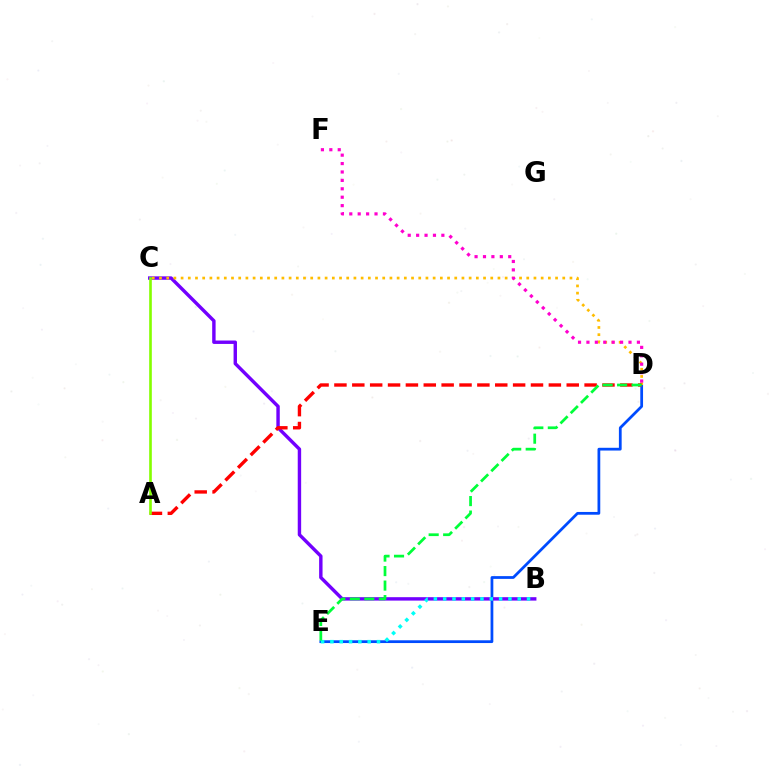{('D', 'E'): [{'color': '#004bff', 'line_style': 'solid', 'thickness': 1.98}, {'color': '#00ff39', 'line_style': 'dashed', 'thickness': 1.97}], ('B', 'C'): [{'color': '#7200ff', 'line_style': 'solid', 'thickness': 2.46}], ('C', 'D'): [{'color': '#ffbd00', 'line_style': 'dotted', 'thickness': 1.96}], ('B', 'E'): [{'color': '#00fff6', 'line_style': 'dotted', 'thickness': 2.53}], ('A', 'D'): [{'color': '#ff0000', 'line_style': 'dashed', 'thickness': 2.43}], ('D', 'F'): [{'color': '#ff00cf', 'line_style': 'dotted', 'thickness': 2.29}], ('A', 'C'): [{'color': '#84ff00', 'line_style': 'solid', 'thickness': 1.9}]}